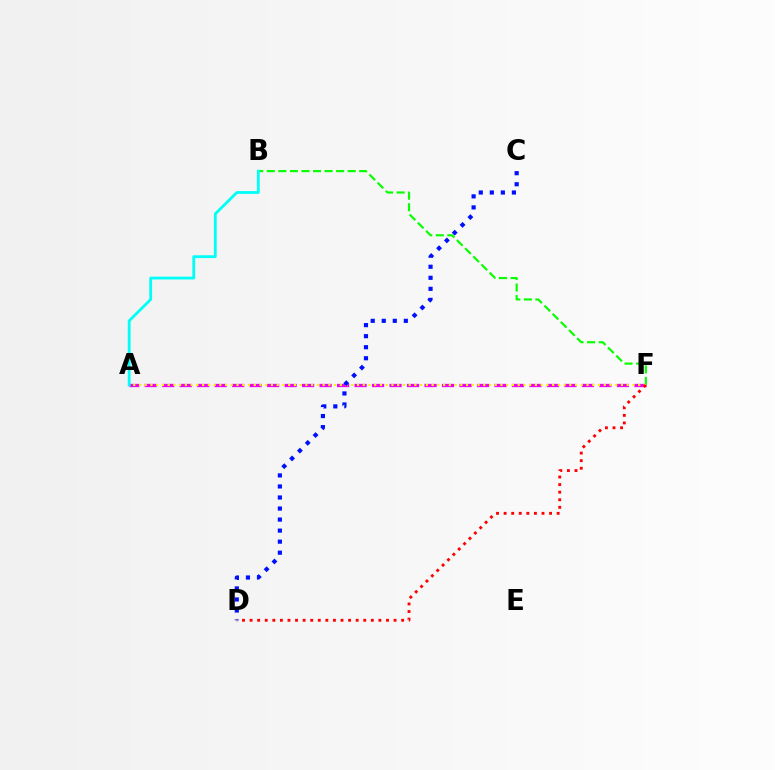{('A', 'F'): [{'color': '#ee00ff', 'line_style': 'dashed', 'thickness': 2.38}, {'color': '#fcf500', 'line_style': 'dotted', 'thickness': 1.56}], ('B', 'F'): [{'color': '#08ff00', 'line_style': 'dashed', 'thickness': 1.57}], ('A', 'B'): [{'color': '#00fff6', 'line_style': 'solid', 'thickness': 2.02}], ('D', 'F'): [{'color': '#ff0000', 'line_style': 'dotted', 'thickness': 2.06}], ('C', 'D'): [{'color': '#0010ff', 'line_style': 'dotted', 'thickness': 3.0}]}